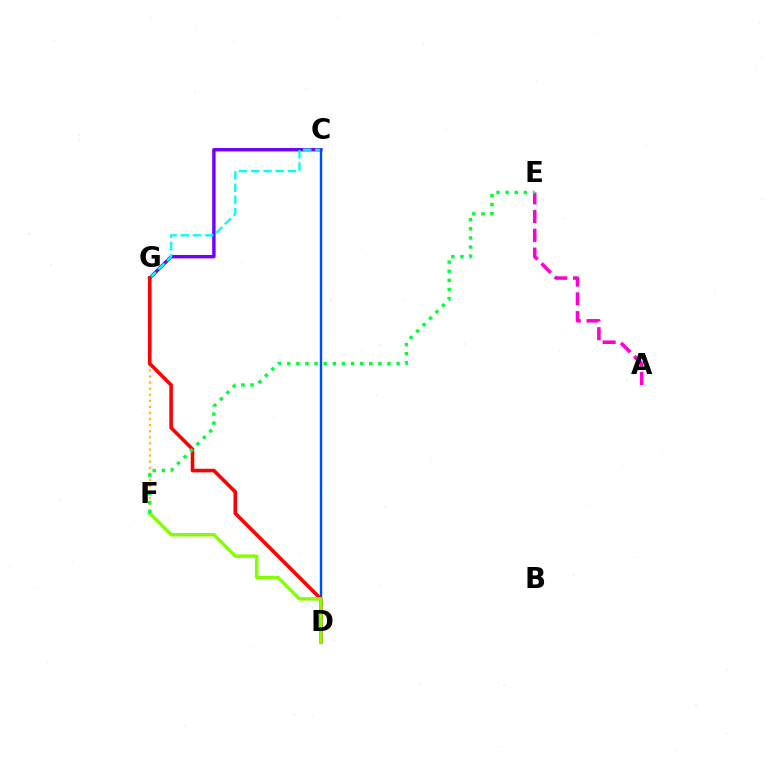{('F', 'G'): [{'color': '#ffbd00', 'line_style': 'dotted', 'thickness': 1.65}], ('C', 'G'): [{'color': '#7200ff', 'line_style': 'solid', 'thickness': 2.46}, {'color': '#00fff6', 'line_style': 'dashed', 'thickness': 1.66}], ('C', 'D'): [{'color': '#004bff', 'line_style': 'solid', 'thickness': 1.72}], ('D', 'G'): [{'color': '#ff0000', 'line_style': 'solid', 'thickness': 2.59}], ('D', 'F'): [{'color': '#84ff00', 'line_style': 'solid', 'thickness': 2.47}], ('A', 'E'): [{'color': '#ff00cf', 'line_style': 'dashed', 'thickness': 2.55}], ('E', 'F'): [{'color': '#00ff39', 'line_style': 'dotted', 'thickness': 2.48}]}